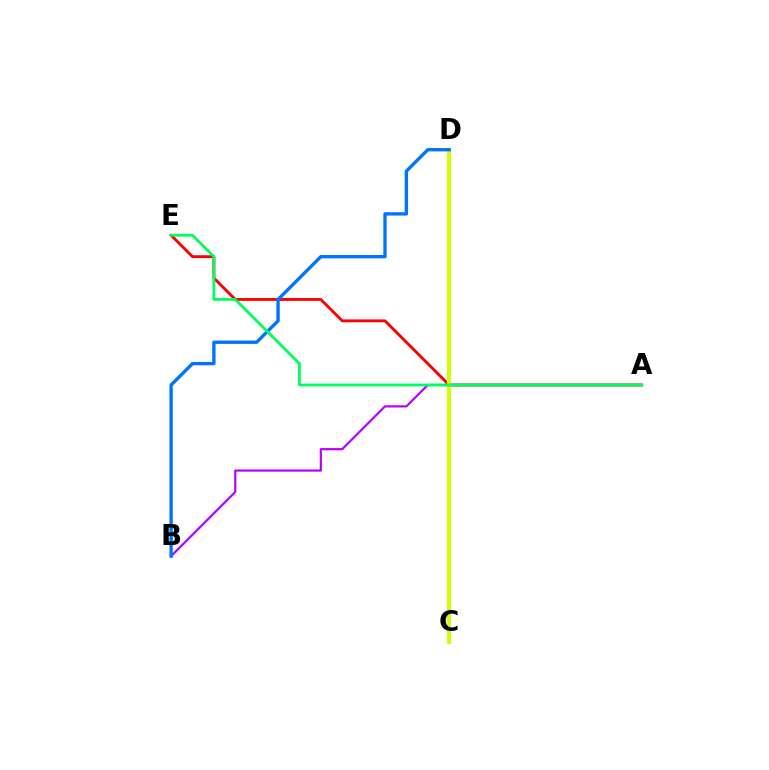{('A', 'E'): [{'color': '#ff0000', 'line_style': 'solid', 'thickness': 2.05}, {'color': '#00ff5c', 'line_style': 'solid', 'thickness': 2.01}], ('C', 'D'): [{'color': '#d1ff00', 'line_style': 'solid', 'thickness': 2.94}], ('A', 'B'): [{'color': '#b900ff', 'line_style': 'solid', 'thickness': 1.58}], ('B', 'D'): [{'color': '#0074ff', 'line_style': 'solid', 'thickness': 2.42}]}